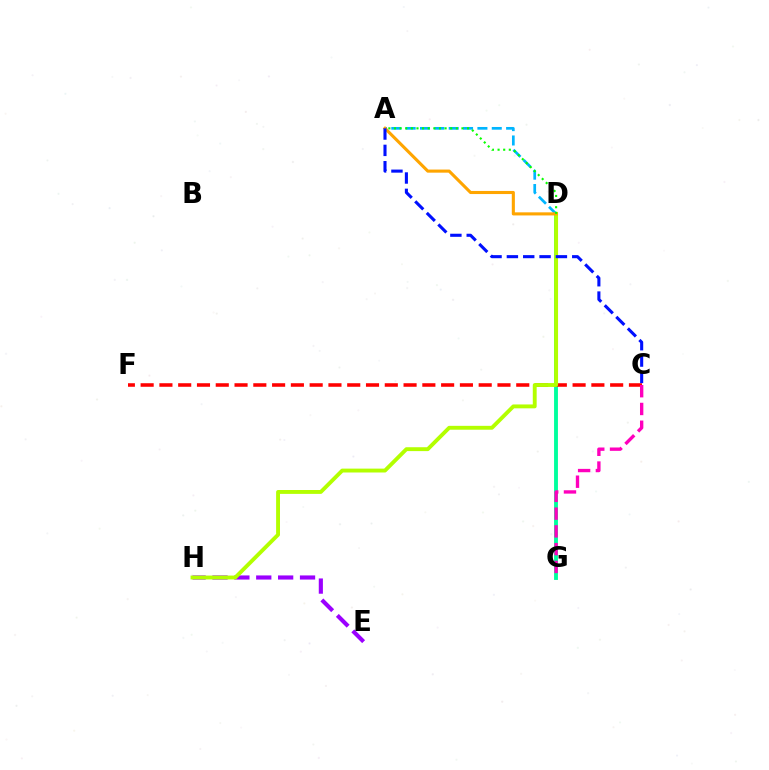{('E', 'H'): [{'color': '#9b00ff', 'line_style': 'dashed', 'thickness': 2.97}], ('D', 'G'): [{'color': '#00ff9d', 'line_style': 'solid', 'thickness': 2.78}], ('C', 'F'): [{'color': '#ff0000', 'line_style': 'dashed', 'thickness': 2.55}], ('D', 'H'): [{'color': '#b3ff00', 'line_style': 'solid', 'thickness': 2.79}], ('A', 'D'): [{'color': '#00b5ff', 'line_style': 'dashed', 'thickness': 1.95}, {'color': '#ffa500', 'line_style': 'solid', 'thickness': 2.23}, {'color': '#08ff00', 'line_style': 'dotted', 'thickness': 1.53}], ('A', 'C'): [{'color': '#0010ff', 'line_style': 'dashed', 'thickness': 2.22}], ('C', 'G'): [{'color': '#ff00bd', 'line_style': 'dashed', 'thickness': 2.41}]}